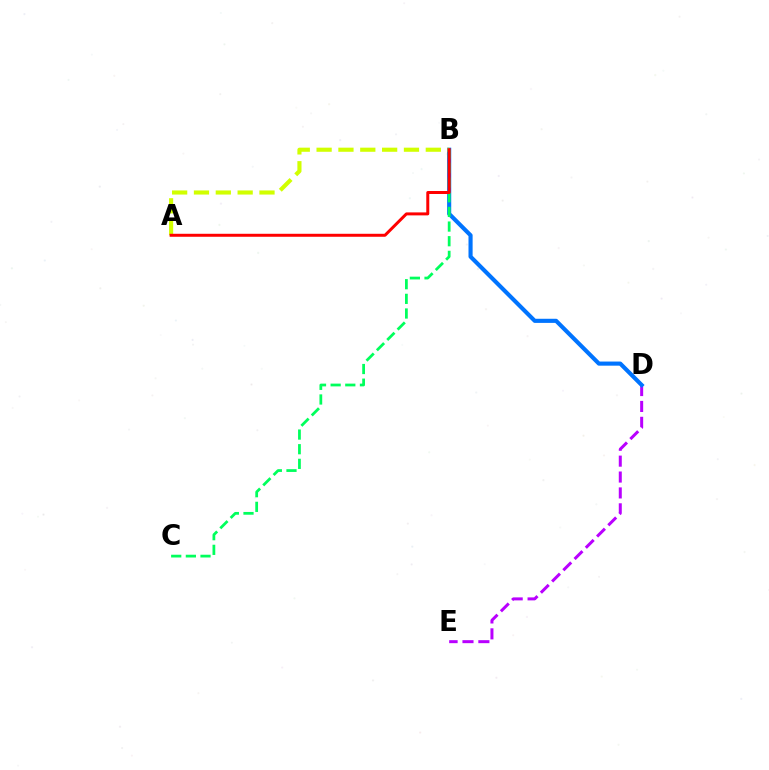{('D', 'E'): [{'color': '#b900ff', 'line_style': 'dashed', 'thickness': 2.16}], ('B', 'D'): [{'color': '#0074ff', 'line_style': 'solid', 'thickness': 2.97}], ('B', 'C'): [{'color': '#00ff5c', 'line_style': 'dashed', 'thickness': 1.99}], ('A', 'B'): [{'color': '#d1ff00', 'line_style': 'dashed', 'thickness': 2.97}, {'color': '#ff0000', 'line_style': 'solid', 'thickness': 2.15}]}